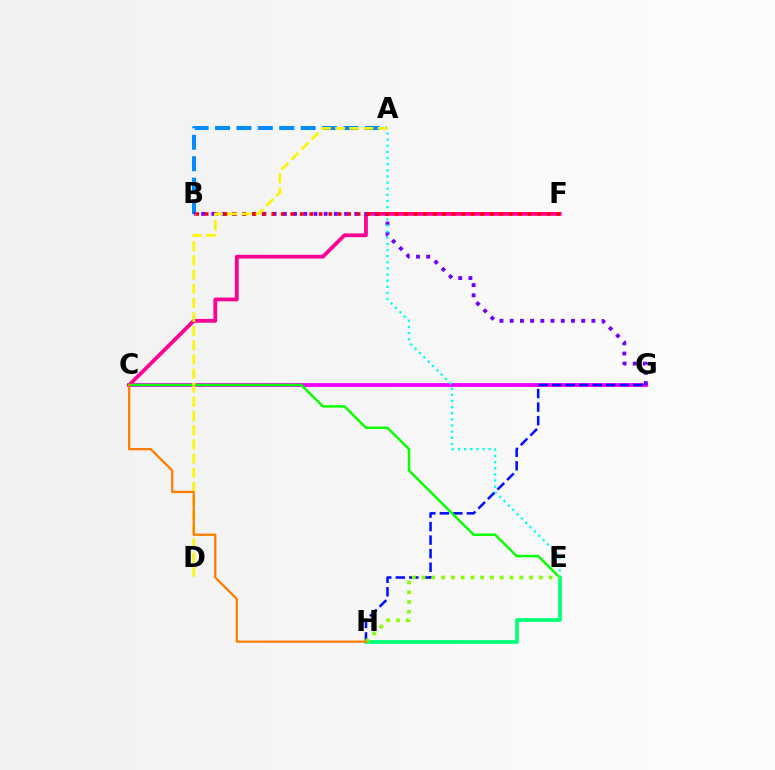{('C', 'G'): [{'color': '#ee00ff', 'line_style': 'solid', 'thickness': 2.75}], ('A', 'B'): [{'color': '#008cff', 'line_style': 'dashed', 'thickness': 2.91}], ('C', 'F'): [{'color': '#ff0094', 'line_style': 'solid', 'thickness': 2.72}], ('B', 'G'): [{'color': '#7200ff', 'line_style': 'dotted', 'thickness': 2.77}], ('G', 'H'): [{'color': '#0010ff', 'line_style': 'dashed', 'thickness': 1.84}], ('C', 'E'): [{'color': '#08ff00', 'line_style': 'solid', 'thickness': 1.76}], ('A', 'E'): [{'color': '#00fff6', 'line_style': 'dotted', 'thickness': 1.67}], ('B', 'F'): [{'color': '#ff0000', 'line_style': 'dotted', 'thickness': 2.58}], ('A', 'D'): [{'color': '#fcf500', 'line_style': 'dashed', 'thickness': 1.92}], ('E', 'H'): [{'color': '#00ff74', 'line_style': 'solid', 'thickness': 2.64}, {'color': '#84ff00', 'line_style': 'dotted', 'thickness': 2.65}], ('C', 'H'): [{'color': '#ff7c00', 'line_style': 'solid', 'thickness': 1.63}]}